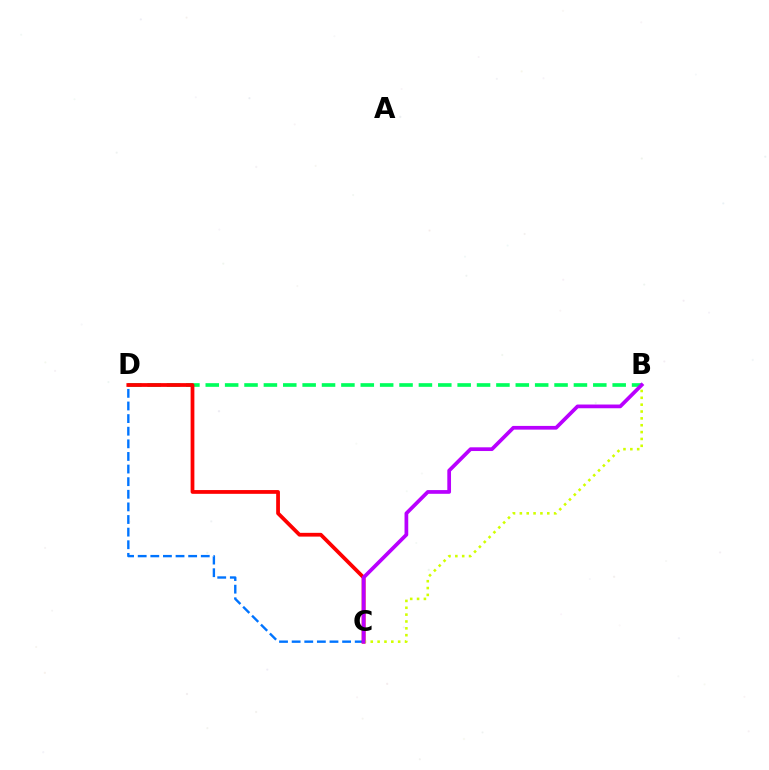{('C', 'D'): [{'color': '#0074ff', 'line_style': 'dashed', 'thickness': 1.71}, {'color': '#ff0000', 'line_style': 'solid', 'thickness': 2.71}], ('B', 'D'): [{'color': '#00ff5c', 'line_style': 'dashed', 'thickness': 2.63}], ('B', 'C'): [{'color': '#d1ff00', 'line_style': 'dotted', 'thickness': 1.86}, {'color': '#b900ff', 'line_style': 'solid', 'thickness': 2.68}]}